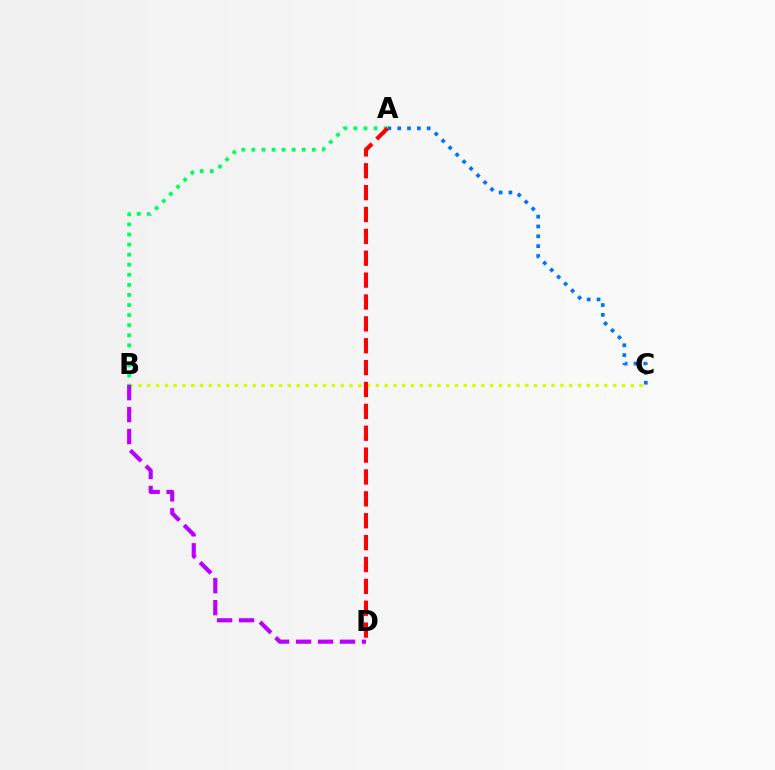{('A', 'C'): [{'color': '#0074ff', 'line_style': 'dotted', 'thickness': 2.67}], ('B', 'C'): [{'color': '#d1ff00', 'line_style': 'dotted', 'thickness': 2.39}], ('B', 'D'): [{'color': '#b900ff', 'line_style': 'dashed', 'thickness': 2.98}], ('A', 'B'): [{'color': '#00ff5c', 'line_style': 'dotted', 'thickness': 2.74}], ('A', 'D'): [{'color': '#ff0000', 'line_style': 'dashed', 'thickness': 2.97}]}